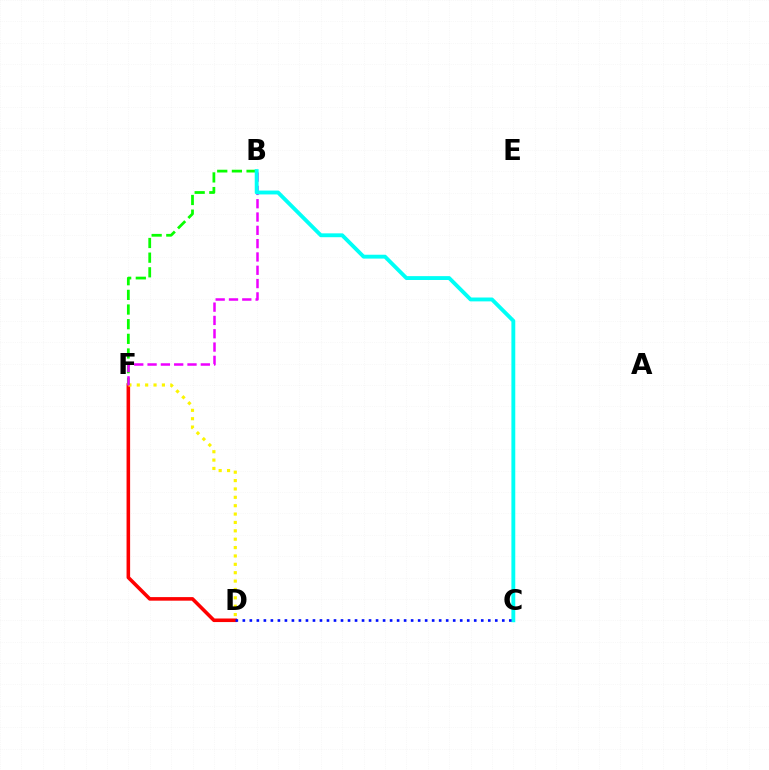{('D', 'F'): [{'color': '#ff0000', 'line_style': 'solid', 'thickness': 2.57}, {'color': '#fcf500', 'line_style': 'dotted', 'thickness': 2.28}], ('B', 'F'): [{'color': '#08ff00', 'line_style': 'dashed', 'thickness': 1.99}, {'color': '#ee00ff', 'line_style': 'dashed', 'thickness': 1.81}], ('B', 'C'): [{'color': '#00fff6', 'line_style': 'solid', 'thickness': 2.78}], ('C', 'D'): [{'color': '#0010ff', 'line_style': 'dotted', 'thickness': 1.91}]}